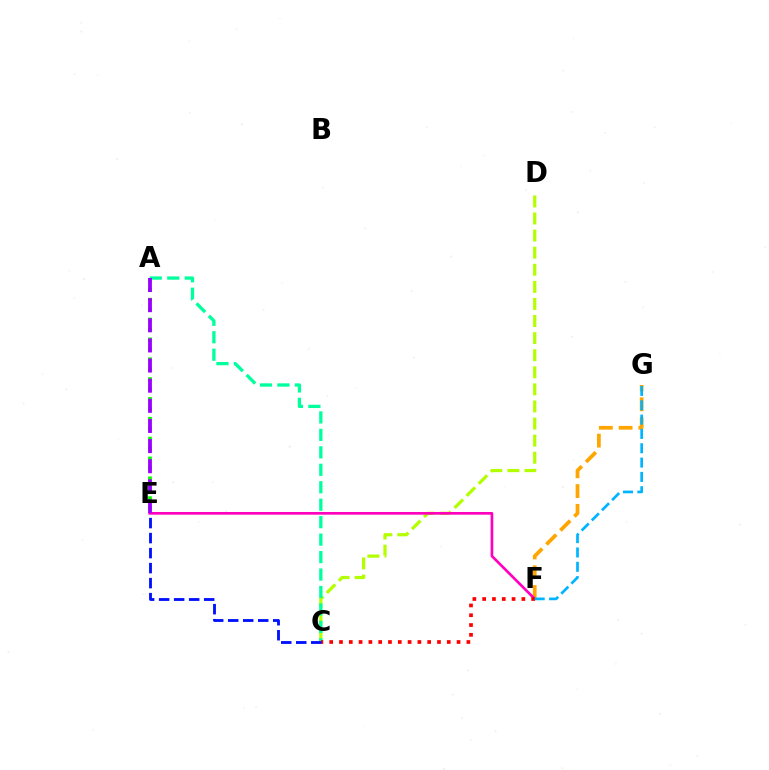{('A', 'E'): [{'color': '#08ff00', 'line_style': 'dotted', 'thickness': 2.7}, {'color': '#9b00ff', 'line_style': 'dashed', 'thickness': 2.73}], ('C', 'D'): [{'color': '#b3ff00', 'line_style': 'dashed', 'thickness': 2.32}], ('F', 'G'): [{'color': '#ffa500', 'line_style': 'dashed', 'thickness': 2.69}, {'color': '#00b5ff', 'line_style': 'dashed', 'thickness': 1.95}], ('E', 'F'): [{'color': '#ff00bd', 'line_style': 'solid', 'thickness': 1.94}], ('A', 'C'): [{'color': '#00ff9d', 'line_style': 'dashed', 'thickness': 2.37}], ('C', 'F'): [{'color': '#ff0000', 'line_style': 'dotted', 'thickness': 2.66}], ('C', 'E'): [{'color': '#0010ff', 'line_style': 'dashed', 'thickness': 2.04}]}